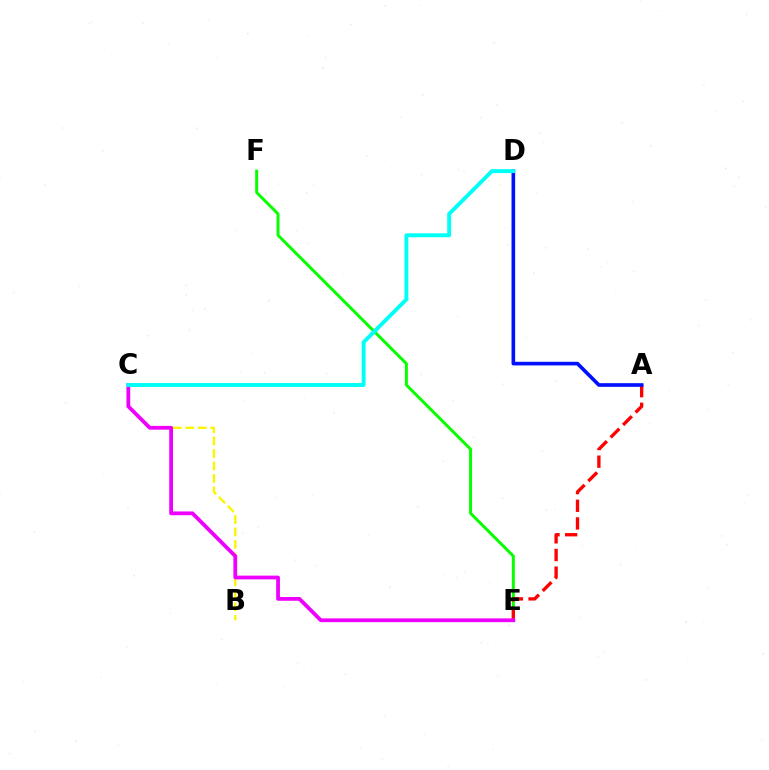{('E', 'F'): [{'color': '#08ff00', 'line_style': 'solid', 'thickness': 2.14}], ('A', 'E'): [{'color': '#ff0000', 'line_style': 'dashed', 'thickness': 2.4}], ('B', 'C'): [{'color': '#fcf500', 'line_style': 'dashed', 'thickness': 1.69}], ('A', 'D'): [{'color': '#0010ff', 'line_style': 'solid', 'thickness': 2.62}], ('C', 'E'): [{'color': '#ee00ff', 'line_style': 'solid', 'thickness': 2.72}], ('C', 'D'): [{'color': '#00fff6', 'line_style': 'solid', 'thickness': 2.82}]}